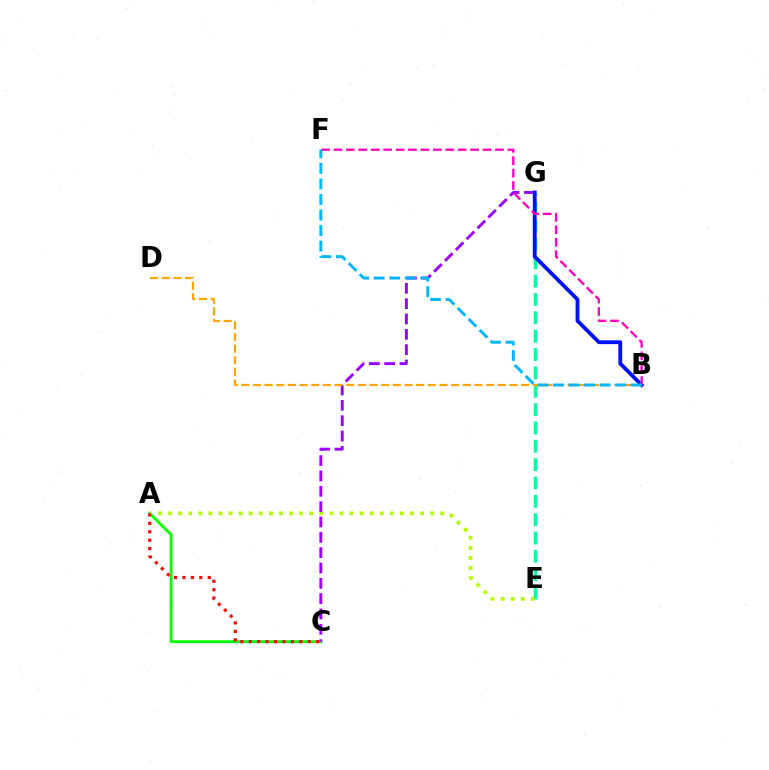{('A', 'C'): [{'color': '#08ff00', 'line_style': 'solid', 'thickness': 2.03}, {'color': '#ff0000', 'line_style': 'dotted', 'thickness': 2.29}], ('E', 'G'): [{'color': '#00ff9d', 'line_style': 'dashed', 'thickness': 2.49}], ('A', 'E'): [{'color': '#b3ff00', 'line_style': 'dotted', 'thickness': 2.74}], ('C', 'G'): [{'color': '#9b00ff', 'line_style': 'dashed', 'thickness': 2.08}], ('B', 'G'): [{'color': '#0010ff', 'line_style': 'solid', 'thickness': 2.75}], ('B', 'D'): [{'color': '#ffa500', 'line_style': 'dashed', 'thickness': 1.58}], ('B', 'F'): [{'color': '#ff00bd', 'line_style': 'dashed', 'thickness': 1.69}, {'color': '#00b5ff', 'line_style': 'dashed', 'thickness': 2.11}]}